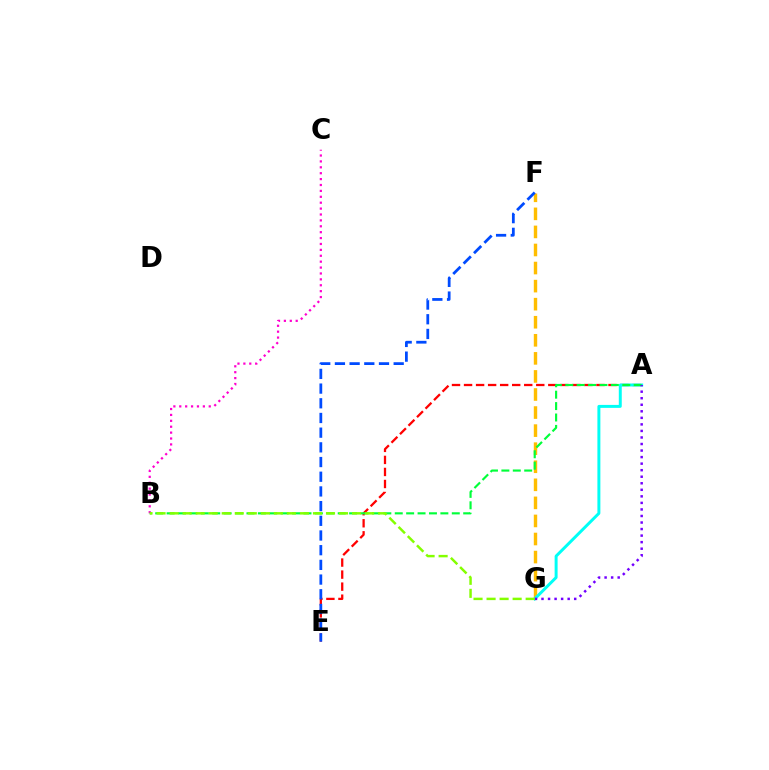{('F', 'G'): [{'color': '#ffbd00', 'line_style': 'dashed', 'thickness': 2.45}], ('B', 'C'): [{'color': '#ff00cf', 'line_style': 'dotted', 'thickness': 1.6}], ('A', 'E'): [{'color': '#ff0000', 'line_style': 'dashed', 'thickness': 1.64}], ('A', 'G'): [{'color': '#00fff6', 'line_style': 'solid', 'thickness': 2.13}, {'color': '#7200ff', 'line_style': 'dotted', 'thickness': 1.78}], ('A', 'B'): [{'color': '#00ff39', 'line_style': 'dashed', 'thickness': 1.55}], ('E', 'F'): [{'color': '#004bff', 'line_style': 'dashed', 'thickness': 2.0}], ('B', 'G'): [{'color': '#84ff00', 'line_style': 'dashed', 'thickness': 1.77}]}